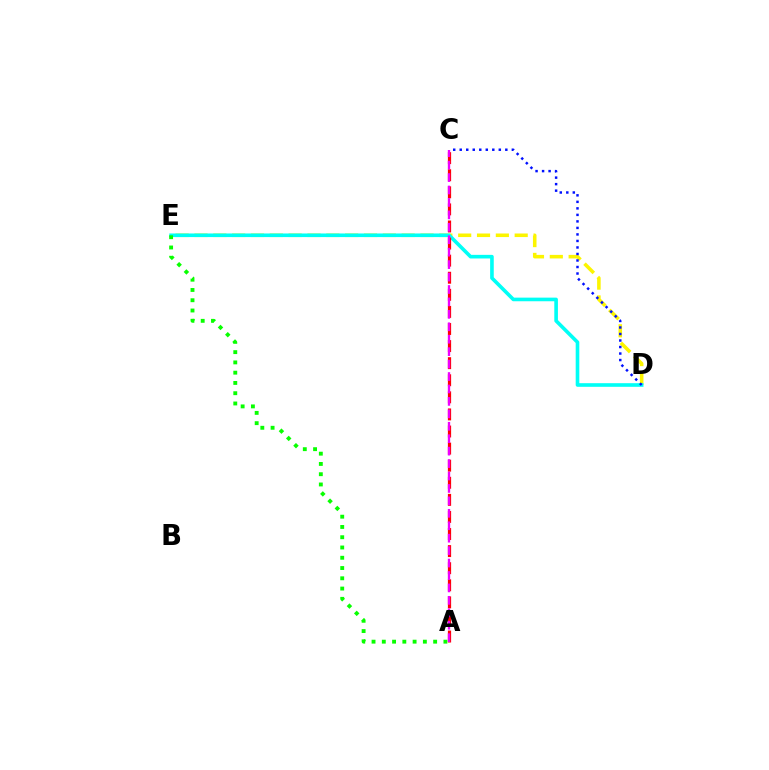{('D', 'E'): [{'color': '#fcf500', 'line_style': 'dashed', 'thickness': 2.56}, {'color': '#00fff6', 'line_style': 'solid', 'thickness': 2.61}], ('A', 'C'): [{'color': '#ff0000', 'line_style': 'dashed', 'thickness': 2.32}, {'color': '#ee00ff', 'line_style': 'dashed', 'thickness': 1.69}], ('A', 'E'): [{'color': '#08ff00', 'line_style': 'dotted', 'thickness': 2.79}], ('C', 'D'): [{'color': '#0010ff', 'line_style': 'dotted', 'thickness': 1.77}]}